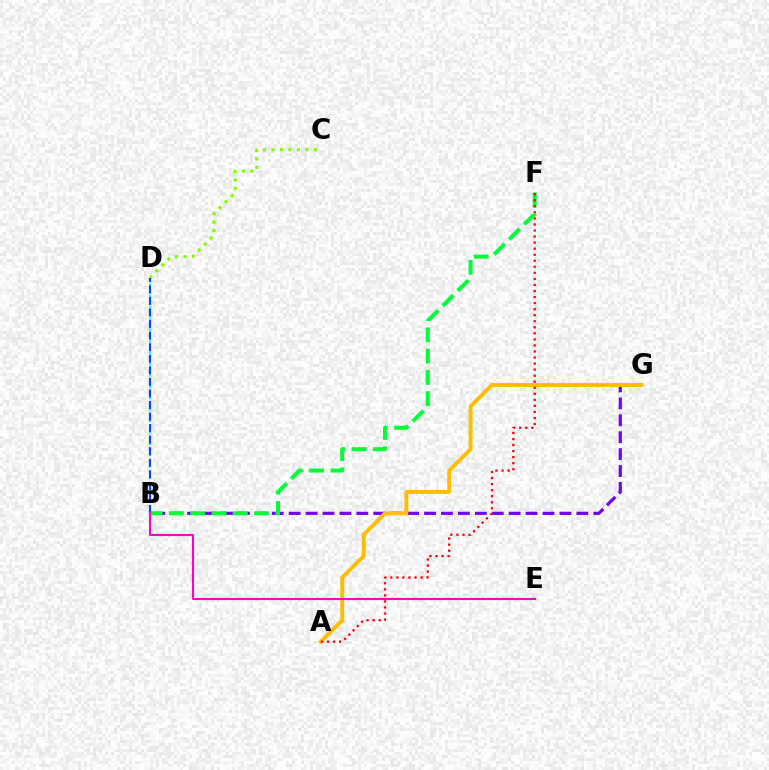{('B', 'G'): [{'color': '#7200ff', 'line_style': 'dashed', 'thickness': 2.3}], ('C', 'D'): [{'color': '#84ff00', 'line_style': 'dotted', 'thickness': 2.31}], ('B', 'F'): [{'color': '#00ff39', 'line_style': 'dashed', 'thickness': 2.89}], ('B', 'D'): [{'color': '#00fff6', 'line_style': 'dotted', 'thickness': 1.54}, {'color': '#004bff', 'line_style': 'dashed', 'thickness': 1.57}], ('A', 'G'): [{'color': '#ffbd00', 'line_style': 'solid', 'thickness': 2.79}], ('B', 'E'): [{'color': '#ff00cf', 'line_style': 'solid', 'thickness': 1.53}], ('A', 'F'): [{'color': '#ff0000', 'line_style': 'dotted', 'thickness': 1.64}]}